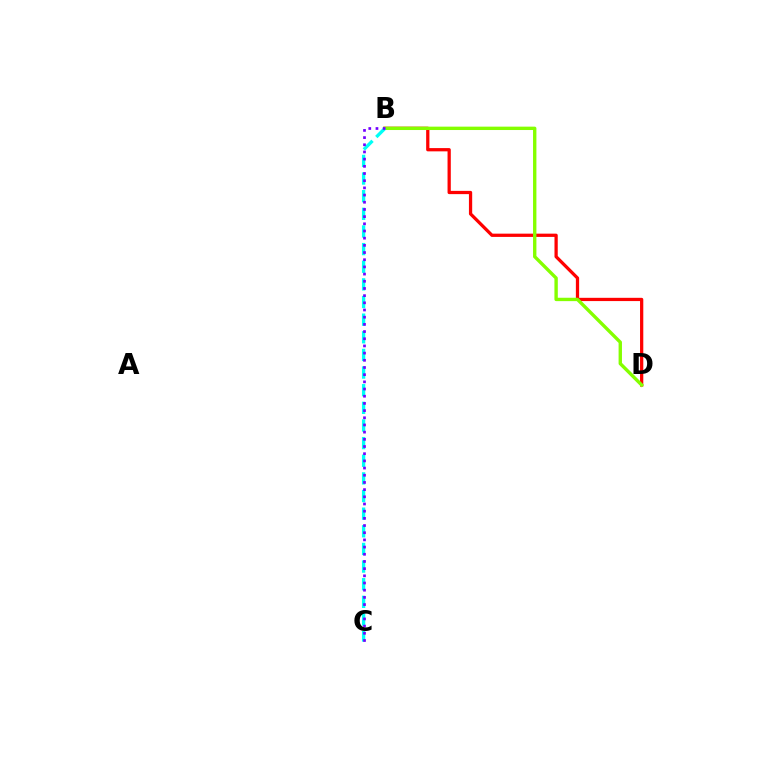{('B', 'D'): [{'color': '#ff0000', 'line_style': 'solid', 'thickness': 2.34}, {'color': '#84ff00', 'line_style': 'solid', 'thickness': 2.43}], ('B', 'C'): [{'color': '#00fff6', 'line_style': 'dashed', 'thickness': 2.4}, {'color': '#7200ff', 'line_style': 'dotted', 'thickness': 1.95}]}